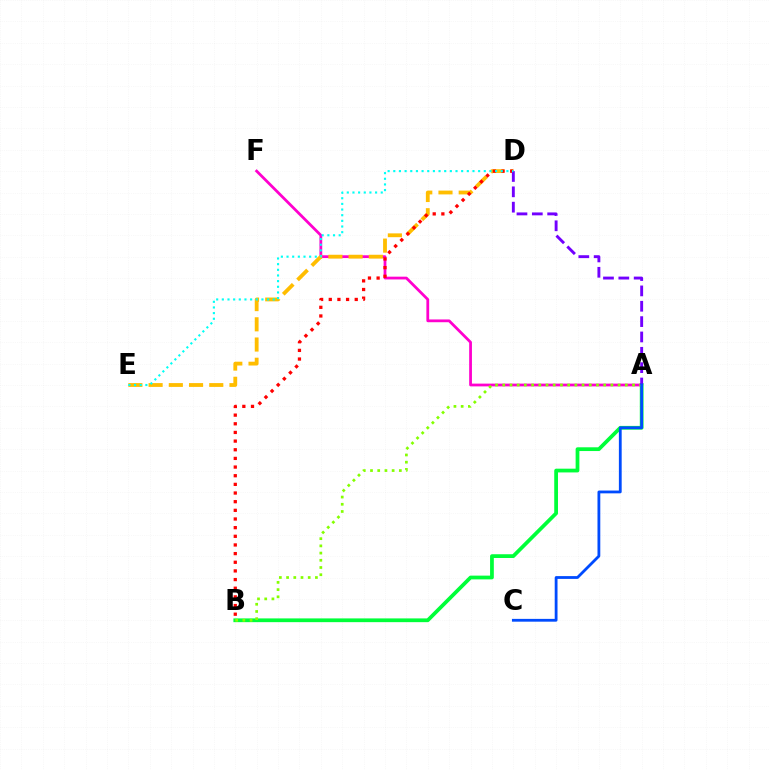{('A', 'F'): [{'color': '#ff00cf', 'line_style': 'solid', 'thickness': 2.0}], ('D', 'E'): [{'color': '#ffbd00', 'line_style': 'dashed', 'thickness': 2.75}, {'color': '#00fff6', 'line_style': 'dotted', 'thickness': 1.54}], ('A', 'B'): [{'color': '#00ff39', 'line_style': 'solid', 'thickness': 2.7}, {'color': '#84ff00', 'line_style': 'dotted', 'thickness': 1.96}], ('B', 'D'): [{'color': '#ff0000', 'line_style': 'dotted', 'thickness': 2.35}], ('A', 'D'): [{'color': '#7200ff', 'line_style': 'dashed', 'thickness': 2.09}], ('A', 'C'): [{'color': '#004bff', 'line_style': 'solid', 'thickness': 2.01}]}